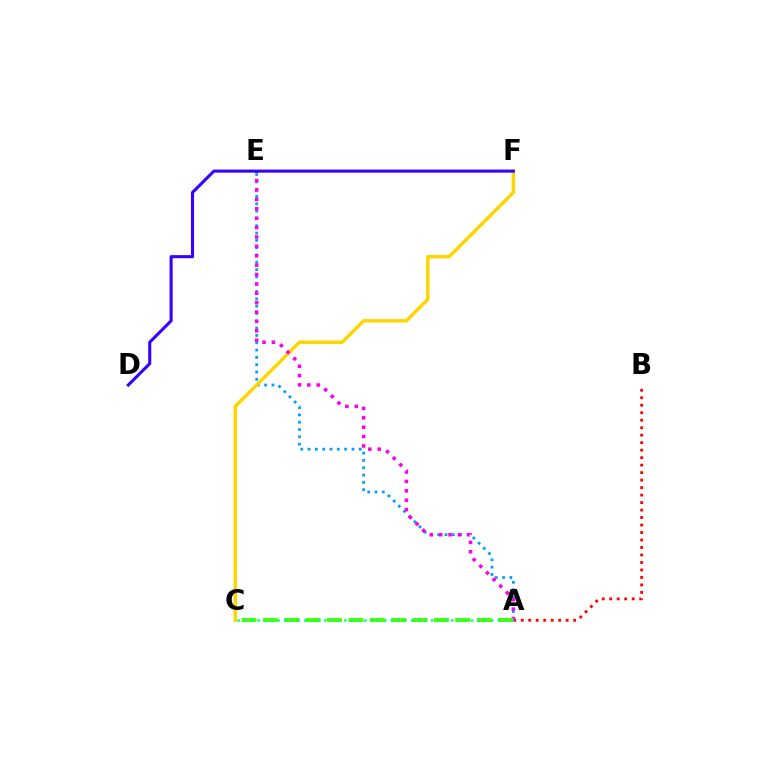{('A', 'B'): [{'color': '#ff0000', 'line_style': 'dotted', 'thickness': 2.03}], ('A', 'E'): [{'color': '#009eff', 'line_style': 'dotted', 'thickness': 1.99}, {'color': '#ff00ed', 'line_style': 'dotted', 'thickness': 2.55}], ('C', 'F'): [{'color': '#ffd500', 'line_style': 'solid', 'thickness': 2.48}], ('A', 'C'): [{'color': '#4fff00', 'line_style': 'dashed', 'thickness': 2.9}, {'color': '#00ff86', 'line_style': 'dotted', 'thickness': 1.81}], ('D', 'F'): [{'color': '#3700ff', 'line_style': 'solid', 'thickness': 2.22}]}